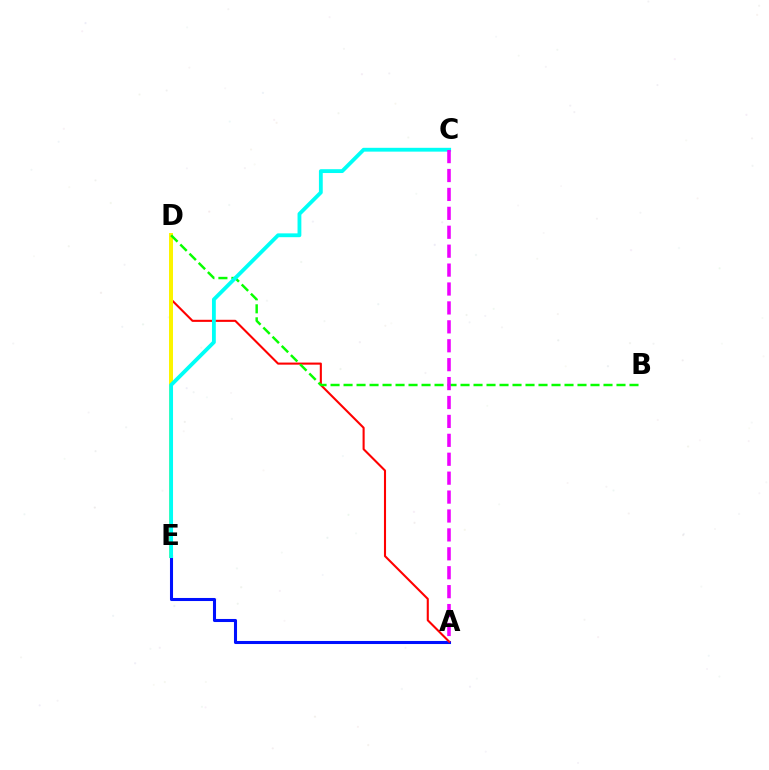{('A', 'E'): [{'color': '#0010ff', 'line_style': 'solid', 'thickness': 2.2}], ('A', 'D'): [{'color': '#ff0000', 'line_style': 'solid', 'thickness': 1.51}], ('D', 'E'): [{'color': '#fcf500', 'line_style': 'solid', 'thickness': 2.87}], ('B', 'D'): [{'color': '#08ff00', 'line_style': 'dashed', 'thickness': 1.77}], ('C', 'E'): [{'color': '#00fff6', 'line_style': 'solid', 'thickness': 2.75}], ('A', 'C'): [{'color': '#ee00ff', 'line_style': 'dashed', 'thickness': 2.57}]}